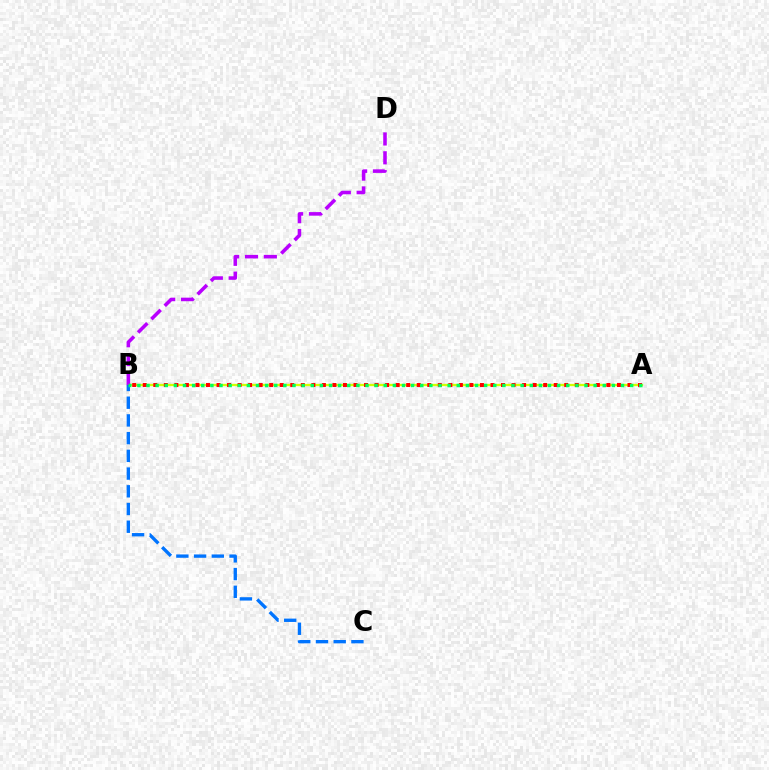{('A', 'B'): [{'color': '#d1ff00', 'line_style': 'solid', 'thickness': 1.66}, {'color': '#ff0000', 'line_style': 'dotted', 'thickness': 2.86}, {'color': '#00ff5c', 'line_style': 'dotted', 'thickness': 2.48}], ('B', 'D'): [{'color': '#b900ff', 'line_style': 'dashed', 'thickness': 2.56}], ('B', 'C'): [{'color': '#0074ff', 'line_style': 'dashed', 'thickness': 2.41}]}